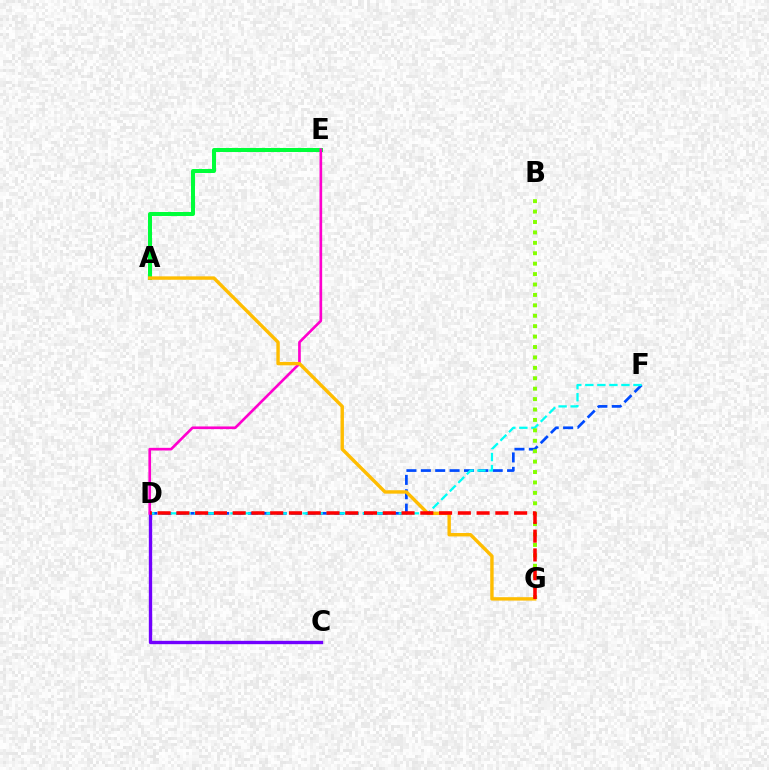{('C', 'D'): [{'color': '#7200ff', 'line_style': 'solid', 'thickness': 2.42}], ('A', 'E'): [{'color': '#00ff39', 'line_style': 'solid', 'thickness': 2.88}], ('D', 'F'): [{'color': '#004bff', 'line_style': 'dashed', 'thickness': 1.95}, {'color': '#00fff6', 'line_style': 'dashed', 'thickness': 1.63}], ('D', 'E'): [{'color': '#ff00cf', 'line_style': 'solid', 'thickness': 1.91}], ('B', 'G'): [{'color': '#84ff00', 'line_style': 'dotted', 'thickness': 2.83}], ('A', 'G'): [{'color': '#ffbd00', 'line_style': 'solid', 'thickness': 2.45}], ('D', 'G'): [{'color': '#ff0000', 'line_style': 'dashed', 'thickness': 2.55}]}